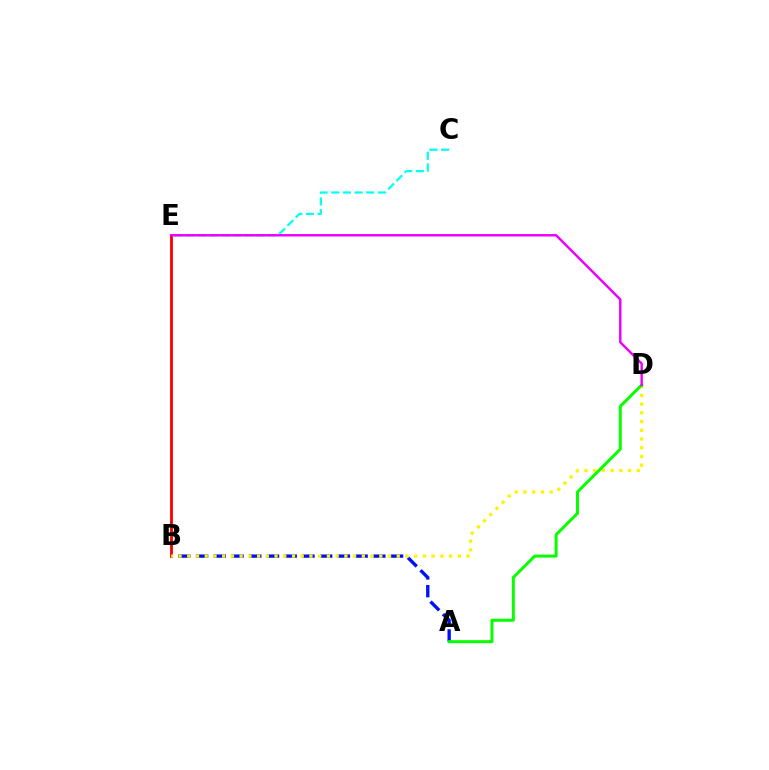{('B', 'E'): [{'color': '#ff0000', 'line_style': 'solid', 'thickness': 2.04}], ('C', 'E'): [{'color': '#00fff6', 'line_style': 'dashed', 'thickness': 1.59}], ('A', 'B'): [{'color': '#0010ff', 'line_style': 'dashed', 'thickness': 2.41}], ('B', 'D'): [{'color': '#fcf500', 'line_style': 'dotted', 'thickness': 2.37}], ('A', 'D'): [{'color': '#08ff00', 'line_style': 'solid', 'thickness': 2.16}], ('D', 'E'): [{'color': '#ee00ff', 'line_style': 'solid', 'thickness': 1.76}]}